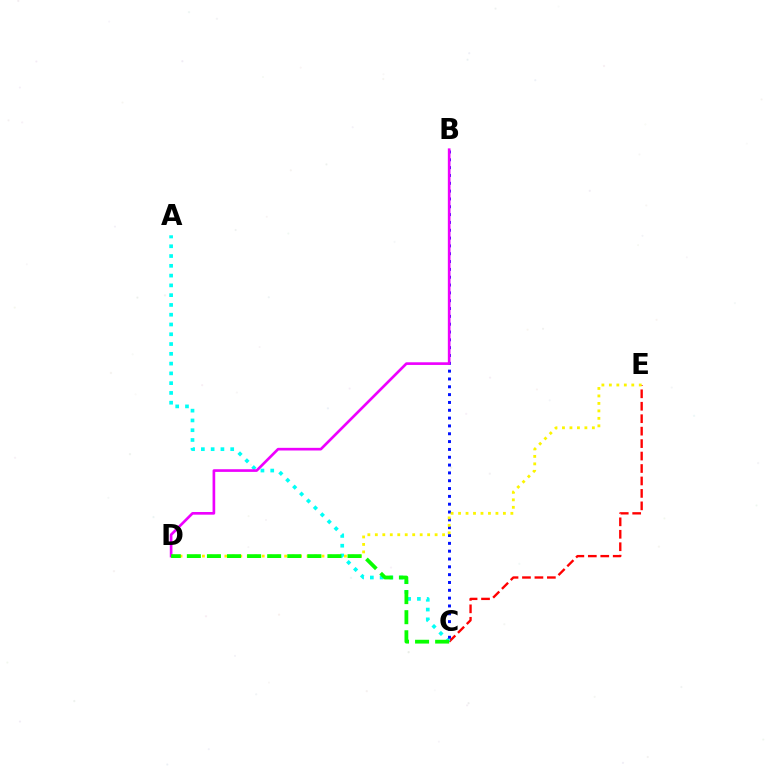{('C', 'E'): [{'color': '#ff0000', 'line_style': 'dashed', 'thickness': 1.69}], ('A', 'C'): [{'color': '#00fff6', 'line_style': 'dotted', 'thickness': 2.66}], ('B', 'C'): [{'color': '#0010ff', 'line_style': 'dotted', 'thickness': 2.13}], ('D', 'E'): [{'color': '#fcf500', 'line_style': 'dotted', 'thickness': 2.03}], ('B', 'D'): [{'color': '#ee00ff', 'line_style': 'solid', 'thickness': 1.91}], ('C', 'D'): [{'color': '#08ff00', 'line_style': 'dashed', 'thickness': 2.73}]}